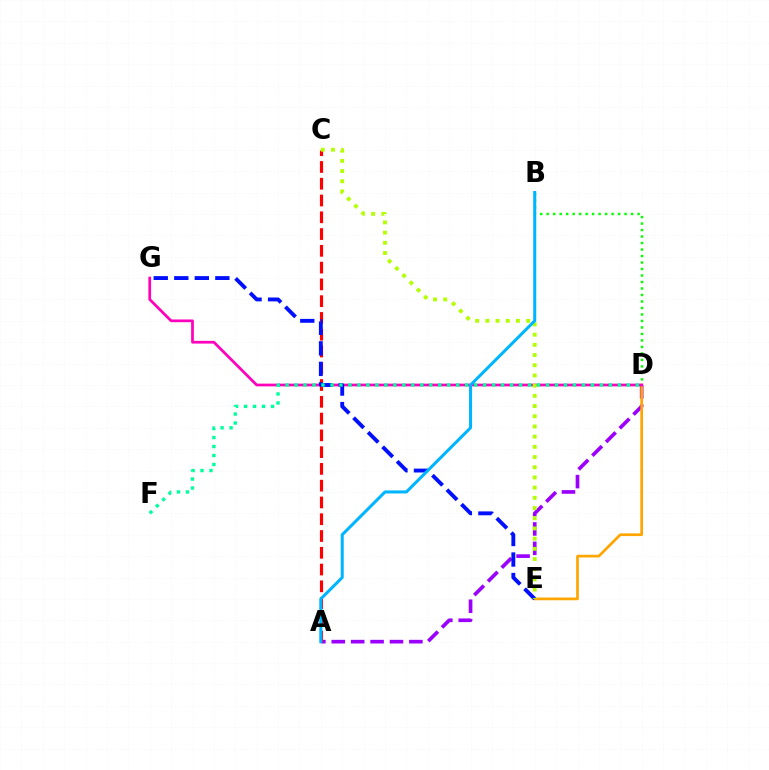{('B', 'D'): [{'color': '#08ff00', 'line_style': 'dotted', 'thickness': 1.76}], ('A', 'D'): [{'color': '#9b00ff', 'line_style': 'dashed', 'thickness': 2.64}], ('D', 'E'): [{'color': '#ffa500', 'line_style': 'solid', 'thickness': 1.94}], ('A', 'C'): [{'color': '#ff0000', 'line_style': 'dashed', 'thickness': 2.28}], ('D', 'G'): [{'color': '#ff00bd', 'line_style': 'solid', 'thickness': 1.97}], ('E', 'G'): [{'color': '#0010ff', 'line_style': 'dashed', 'thickness': 2.79}], ('D', 'F'): [{'color': '#00ff9d', 'line_style': 'dotted', 'thickness': 2.44}], ('C', 'E'): [{'color': '#b3ff00', 'line_style': 'dotted', 'thickness': 2.77}], ('A', 'B'): [{'color': '#00b5ff', 'line_style': 'solid', 'thickness': 2.18}]}